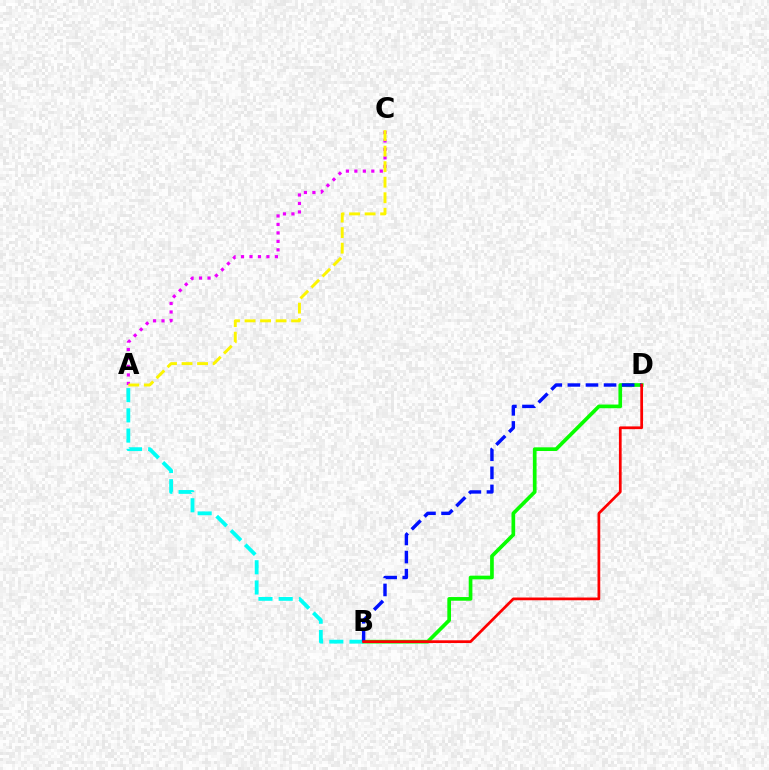{('B', 'D'): [{'color': '#08ff00', 'line_style': 'solid', 'thickness': 2.65}, {'color': '#0010ff', 'line_style': 'dashed', 'thickness': 2.46}, {'color': '#ff0000', 'line_style': 'solid', 'thickness': 1.97}], ('A', 'B'): [{'color': '#00fff6', 'line_style': 'dashed', 'thickness': 2.75}], ('A', 'C'): [{'color': '#ee00ff', 'line_style': 'dotted', 'thickness': 2.3}, {'color': '#fcf500', 'line_style': 'dashed', 'thickness': 2.11}]}